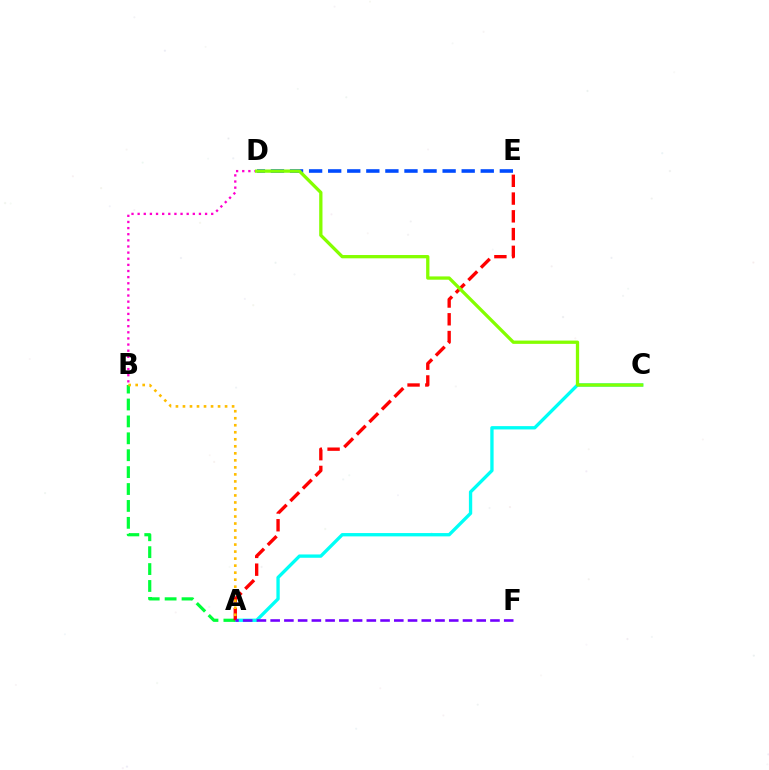{('A', 'C'): [{'color': '#00fff6', 'line_style': 'solid', 'thickness': 2.39}], ('A', 'B'): [{'color': '#00ff39', 'line_style': 'dashed', 'thickness': 2.3}, {'color': '#ffbd00', 'line_style': 'dotted', 'thickness': 1.91}], ('B', 'D'): [{'color': '#ff00cf', 'line_style': 'dotted', 'thickness': 1.67}], ('A', 'E'): [{'color': '#ff0000', 'line_style': 'dashed', 'thickness': 2.41}], ('D', 'E'): [{'color': '#004bff', 'line_style': 'dashed', 'thickness': 2.59}], ('C', 'D'): [{'color': '#84ff00', 'line_style': 'solid', 'thickness': 2.36}], ('A', 'F'): [{'color': '#7200ff', 'line_style': 'dashed', 'thickness': 1.87}]}